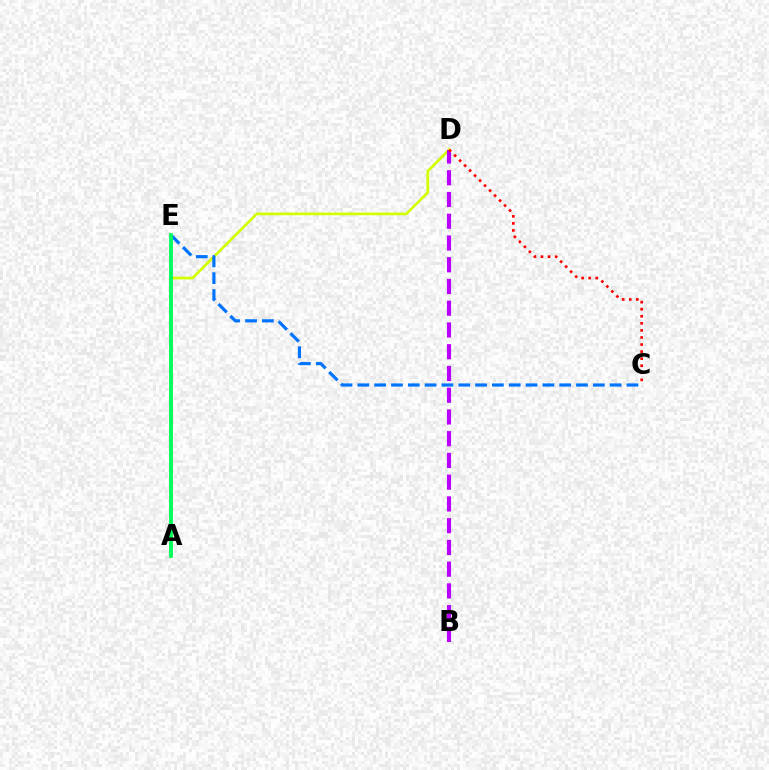{('A', 'D'): [{'color': '#d1ff00', 'line_style': 'solid', 'thickness': 1.95}], ('B', 'D'): [{'color': '#b900ff', 'line_style': 'dashed', 'thickness': 2.95}], ('C', 'E'): [{'color': '#0074ff', 'line_style': 'dashed', 'thickness': 2.29}], ('A', 'E'): [{'color': '#00ff5c', 'line_style': 'solid', 'thickness': 2.72}], ('C', 'D'): [{'color': '#ff0000', 'line_style': 'dotted', 'thickness': 1.92}]}